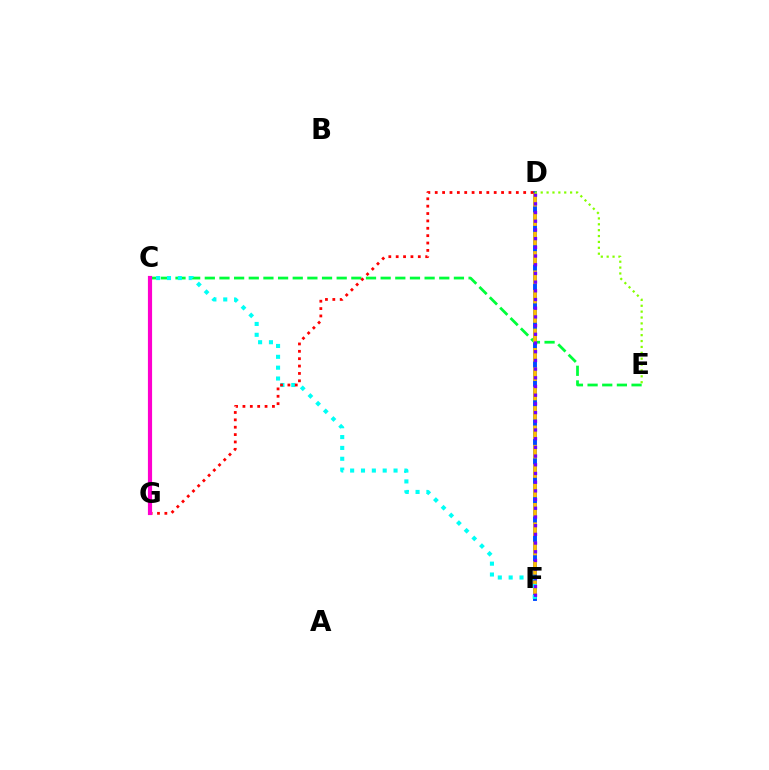{('D', 'F'): [{'color': '#004bff', 'line_style': 'solid', 'thickness': 2.81}, {'color': '#ffbd00', 'line_style': 'dashed', 'thickness': 2.63}, {'color': '#7200ff', 'line_style': 'dotted', 'thickness': 2.36}], ('C', 'E'): [{'color': '#00ff39', 'line_style': 'dashed', 'thickness': 1.99}], ('C', 'F'): [{'color': '#00fff6', 'line_style': 'dotted', 'thickness': 2.95}], ('D', 'G'): [{'color': '#ff0000', 'line_style': 'dotted', 'thickness': 2.0}], ('D', 'E'): [{'color': '#84ff00', 'line_style': 'dotted', 'thickness': 1.6}], ('C', 'G'): [{'color': '#ff00cf', 'line_style': 'solid', 'thickness': 3.0}]}